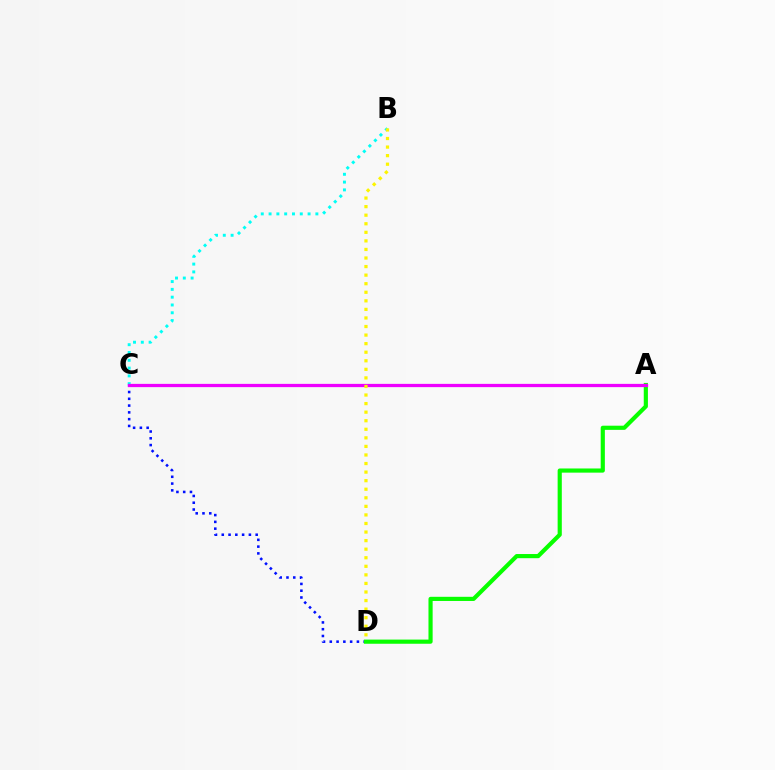{('C', 'D'): [{'color': '#0010ff', 'line_style': 'dotted', 'thickness': 1.84}], ('A', 'C'): [{'color': '#ff0000', 'line_style': 'solid', 'thickness': 1.88}, {'color': '#ee00ff', 'line_style': 'solid', 'thickness': 2.35}], ('A', 'D'): [{'color': '#08ff00', 'line_style': 'solid', 'thickness': 3.0}], ('B', 'C'): [{'color': '#00fff6', 'line_style': 'dotted', 'thickness': 2.12}], ('B', 'D'): [{'color': '#fcf500', 'line_style': 'dotted', 'thickness': 2.33}]}